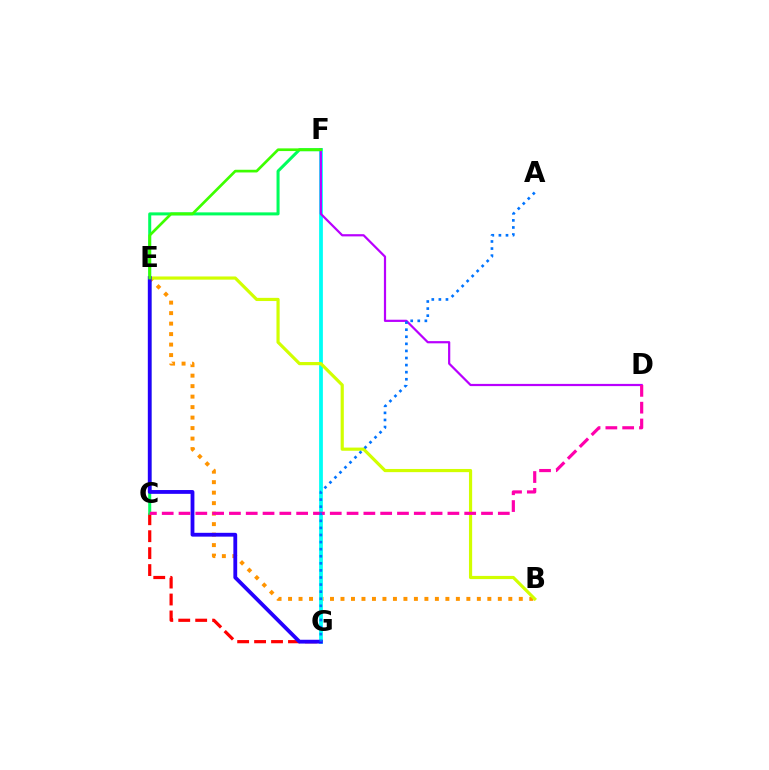{('C', 'G'): [{'color': '#ff0000', 'line_style': 'dashed', 'thickness': 2.3}], ('B', 'E'): [{'color': '#ff9400', 'line_style': 'dotted', 'thickness': 2.85}, {'color': '#d1ff00', 'line_style': 'solid', 'thickness': 2.29}], ('F', 'G'): [{'color': '#00fff6', 'line_style': 'solid', 'thickness': 2.71}], ('C', 'F'): [{'color': '#00ff5c', 'line_style': 'solid', 'thickness': 2.18}], ('D', 'F'): [{'color': '#b900ff', 'line_style': 'solid', 'thickness': 1.59}], ('E', 'G'): [{'color': '#2500ff', 'line_style': 'solid', 'thickness': 2.74}], ('E', 'F'): [{'color': '#3dff00', 'line_style': 'solid', 'thickness': 1.94}], ('C', 'D'): [{'color': '#ff00ac', 'line_style': 'dashed', 'thickness': 2.28}], ('A', 'G'): [{'color': '#0074ff', 'line_style': 'dotted', 'thickness': 1.92}]}